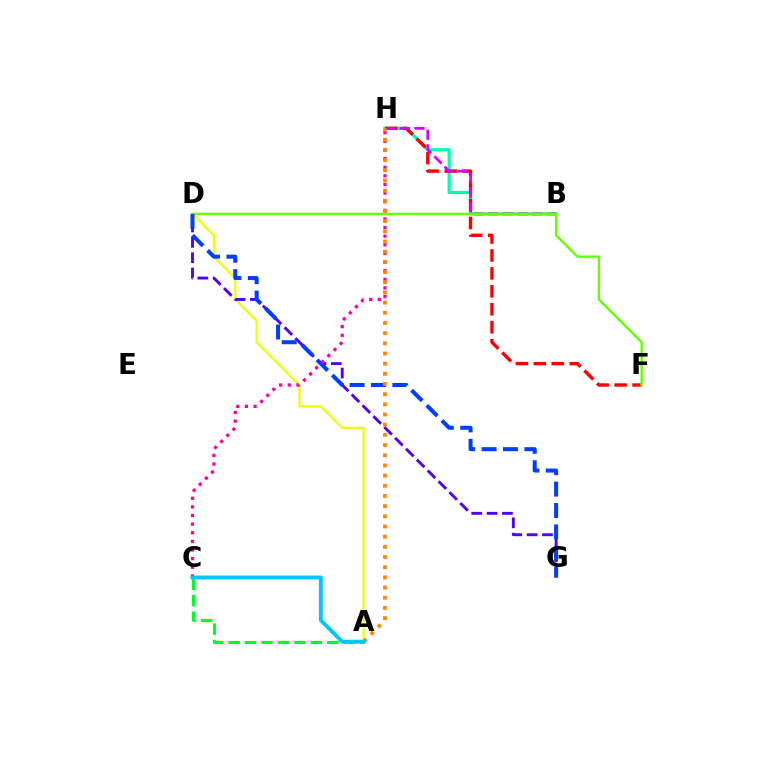{('B', 'H'): [{'color': '#00ffaf', 'line_style': 'solid', 'thickness': 2.3}, {'color': '#d600ff', 'line_style': 'dashed', 'thickness': 2.0}], ('F', 'H'): [{'color': '#ff0000', 'line_style': 'dashed', 'thickness': 2.44}], ('A', 'C'): [{'color': '#00ff27', 'line_style': 'dashed', 'thickness': 2.24}, {'color': '#00c7ff', 'line_style': 'solid', 'thickness': 2.82}], ('D', 'F'): [{'color': '#66ff00', 'line_style': 'solid', 'thickness': 1.73}], ('A', 'D'): [{'color': '#eeff00', 'line_style': 'solid', 'thickness': 1.62}], ('D', 'G'): [{'color': '#4f00ff', 'line_style': 'dashed', 'thickness': 2.09}, {'color': '#003fff', 'line_style': 'dashed', 'thickness': 2.91}], ('C', 'H'): [{'color': '#ff00a0', 'line_style': 'dotted', 'thickness': 2.34}], ('A', 'H'): [{'color': '#ff8800', 'line_style': 'dotted', 'thickness': 2.77}]}